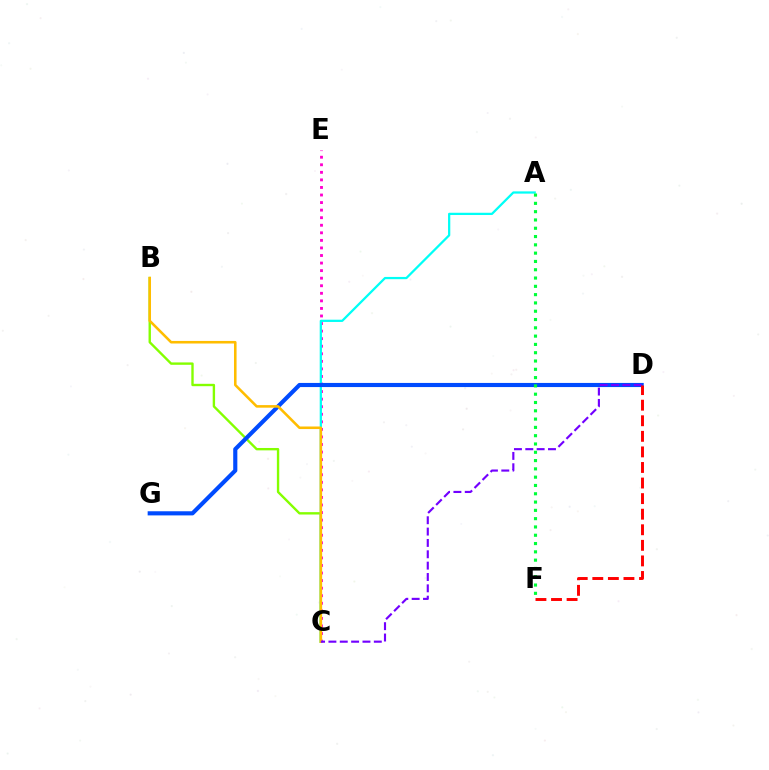{('B', 'C'): [{'color': '#84ff00', 'line_style': 'solid', 'thickness': 1.71}, {'color': '#ffbd00', 'line_style': 'solid', 'thickness': 1.85}], ('C', 'E'): [{'color': '#ff00cf', 'line_style': 'dotted', 'thickness': 2.05}], ('A', 'C'): [{'color': '#00fff6', 'line_style': 'solid', 'thickness': 1.62}], ('D', 'G'): [{'color': '#004bff', 'line_style': 'solid', 'thickness': 2.98}], ('A', 'F'): [{'color': '#00ff39', 'line_style': 'dotted', 'thickness': 2.25}], ('C', 'D'): [{'color': '#7200ff', 'line_style': 'dashed', 'thickness': 1.54}], ('D', 'F'): [{'color': '#ff0000', 'line_style': 'dashed', 'thickness': 2.12}]}